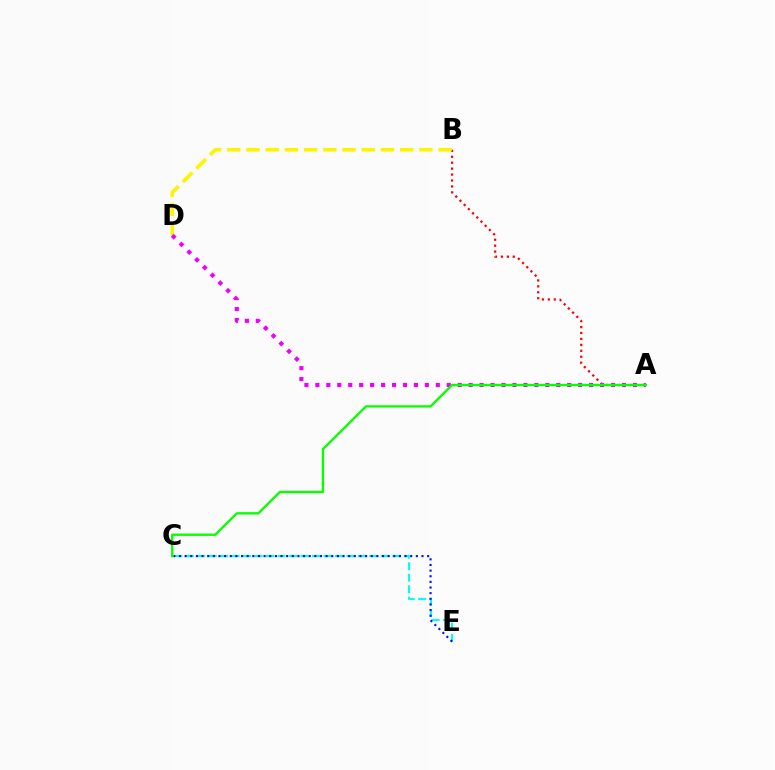{('A', 'B'): [{'color': '#ff0000', 'line_style': 'dotted', 'thickness': 1.61}], ('C', 'E'): [{'color': '#00fff6', 'line_style': 'dashed', 'thickness': 1.56}, {'color': '#0010ff', 'line_style': 'dotted', 'thickness': 1.53}], ('B', 'D'): [{'color': '#fcf500', 'line_style': 'dashed', 'thickness': 2.61}], ('A', 'D'): [{'color': '#ee00ff', 'line_style': 'dotted', 'thickness': 2.98}], ('A', 'C'): [{'color': '#08ff00', 'line_style': 'solid', 'thickness': 1.69}]}